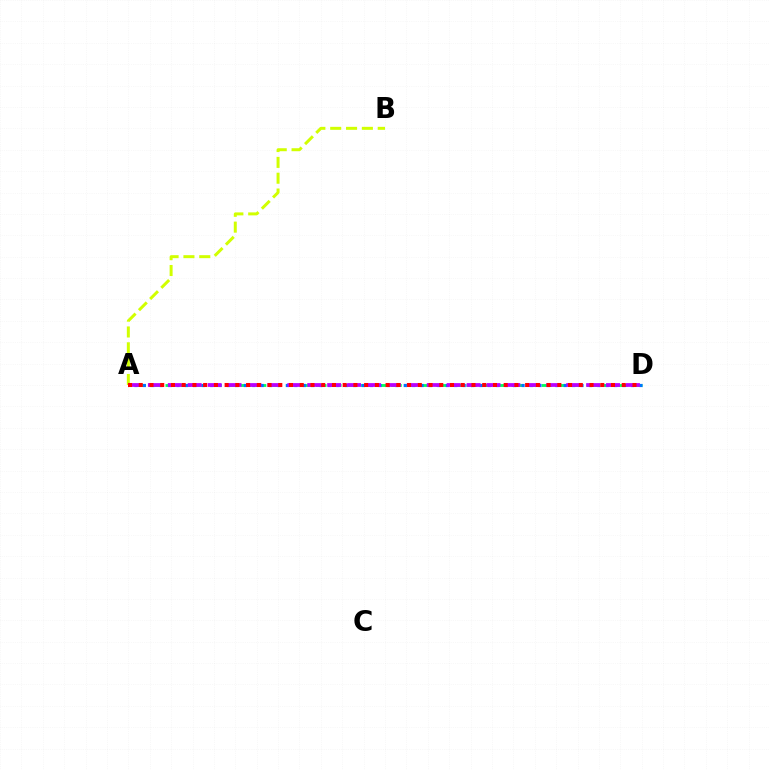{('A', 'D'): [{'color': '#00ff5c', 'line_style': 'dashed', 'thickness': 2.04}, {'color': '#0074ff', 'line_style': 'dotted', 'thickness': 2.29}, {'color': '#b900ff', 'line_style': 'dashed', 'thickness': 2.71}, {'color': '#ff0000', 'line_style': 'dotted', 'thickness': 2.92}], ('A', 'B'): [{'color': '#d1ff00', 'line_style': 'dashed', 'thickness': 2.15}]}